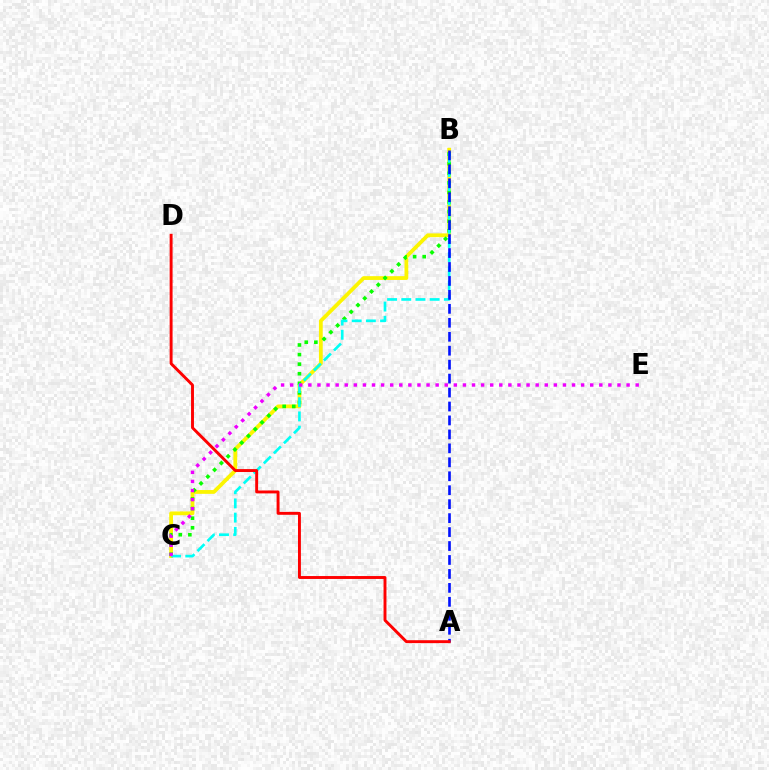{('B', 'C'): [{'color': '#fcf500', 'line_style': 'solid', 'thickness': 2.72}, {'color': '#08ff00', 'line_style': 'dotted', 'thickness': 2.6}, {'color': '#00fff6', 'line_style': 'dashed', 'thickness': 1.93}], ('A', 'B'): [{'color': '#0010ff', 'line_style': 'dashed', 'thickness': 1.9}], ('C', 'E'): [{'color': '#ee00ff', 'line_style': 'dotted', 'thickness': 2.47}], ('A', 'D'): [{'color': '#ff0000', 'line_style': 'solid', 'thickness': 2.1}]}